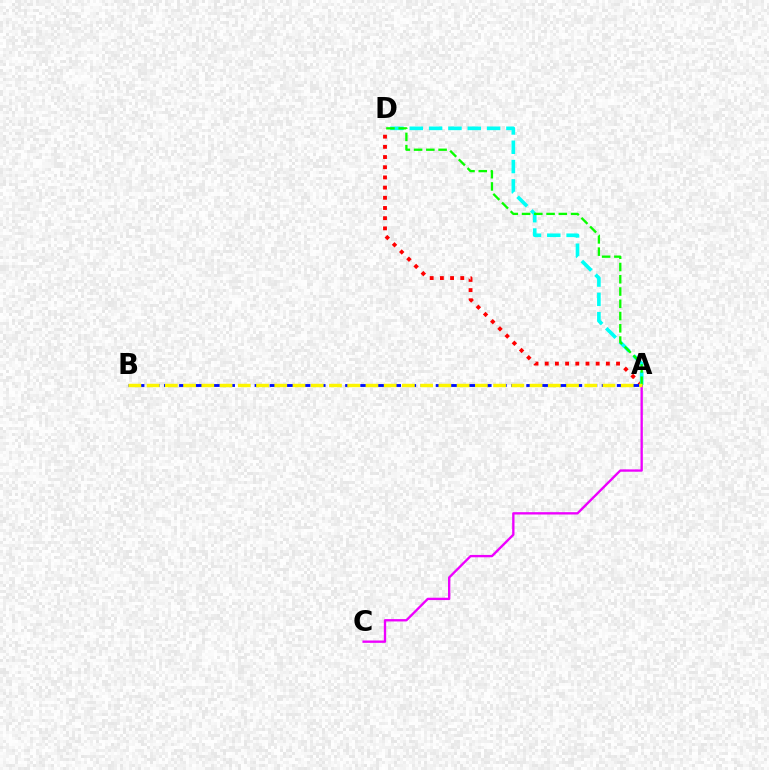{('A', 'D'): [{'color': '#ff0000', 'line_style': 'dotted', 'thickness': 2.77}, {'color': '#00fff6', 'line_style': 'dashed', 'thickness': 2.63}, {'color': '#08ff00', 'line_style': 'dashed', 'thickness': 1.67}], ('A', 'C'): [{'color': '#ee00ff', 'line_style': 'solid', 'thickness': 1.69}], ('A', 'B'): [{'color': '#0010ff', 'line_style': 'dashed', 'thickness': 2.05}, {'color': '#fcf500', 'line_style': 'dashed', 'thickness': 2.48}]}